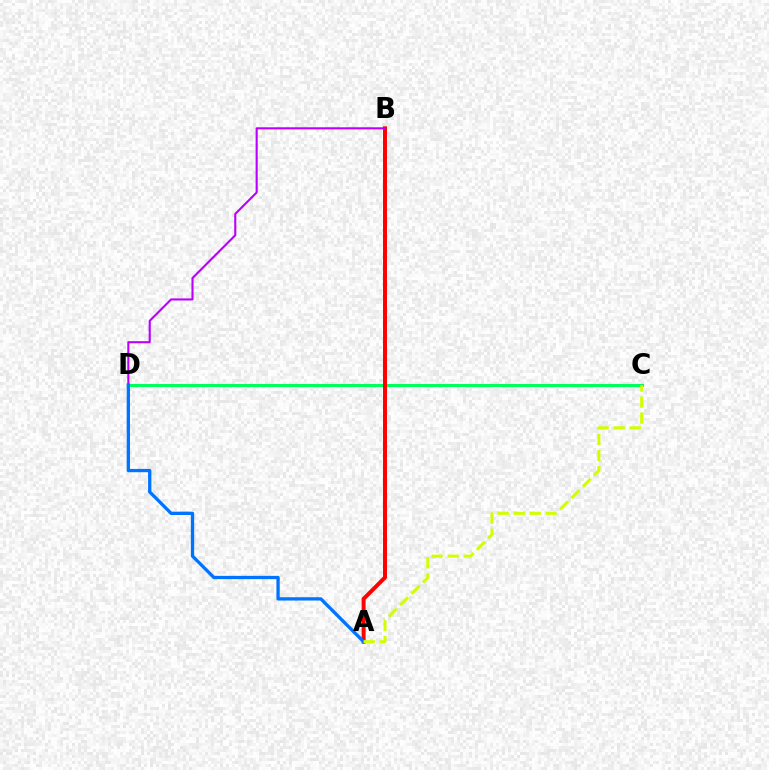{('C', 'D'): [{'color': '#00ff5c', 'line_style': 'solid', 'thickness': 2.18}], ('A', 'B'): [{'color': '#ff0000', 'line_style': 'solid', 'thickness': 2.86}], ('B', 'D'): [{'color': '#b900ff', 'line_style': 'solid', 'thickness': 1.52}], ('A', 'D'): [{'color': '#0074ff', 'line_style': 'solid', 'thickness': 2.38}], ('A', 'C'): [{'color': '#d1ff00', 'line_style': 'dashed', 'thickness': 2.18}]}